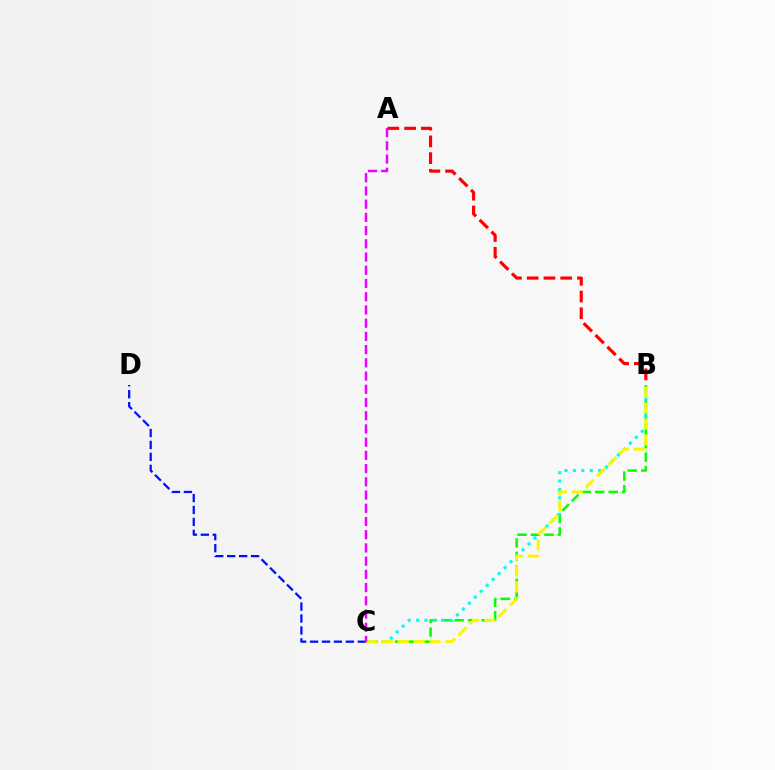{('B', 'C'): [{'color': '#08ff00', 'line_style': 'dashed', 'thickness': 1.83}, {'color': '#00fff6', 'line_style': 'dotted', 'thickness': 2.28}, {'color': '#fcf500', 'line_style': 'dashed', 'thickness': 2.16}], ('C', 'D'): [{'color': '#0010ff', 'line_style': 'dashed', 'thickness': 1.62}], ('A', 'B'): [{'color': '#ff0000', 'line_style': 'dashed', 'thickness': 2.28}], ('A', 'C'): [{'color': '#ee00ff', 'line_style': 'dashed', 'thickness': 1.8}]}